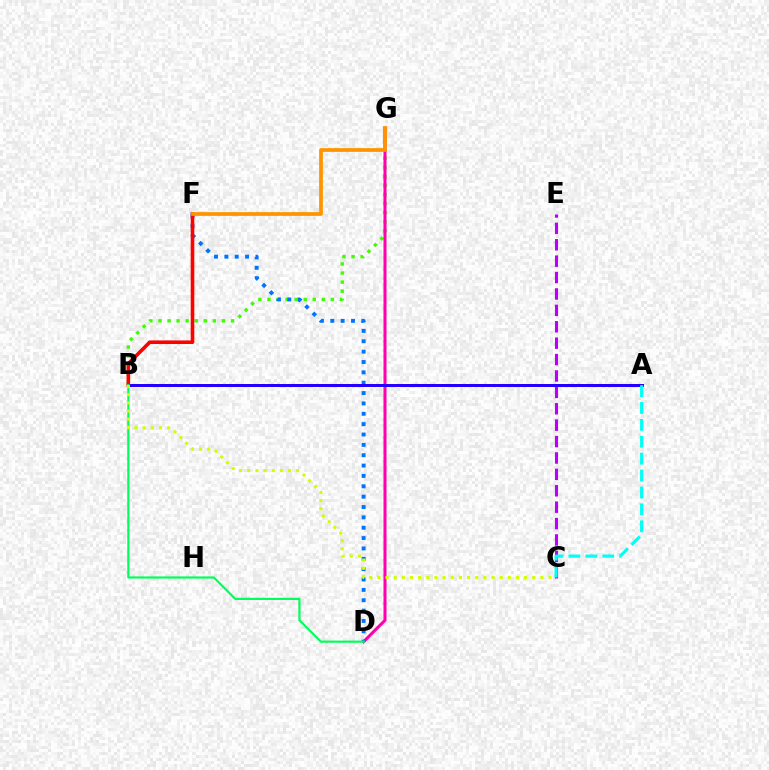{('B', 'G'): [{'color': '#3dff00', 'line_style': 'dotted', 'thickness': 2.46}], ('C', 'E'): [{'color': '#b900ff', 'line_style': 'dashed', 'thickness': 2.23}], ('D', 'G'): [{'color': '#ff00ac', 'line_style': 'solid', 'thickness': 2.19}], ('D', 'F'): [{'color': '#0074ff', 'line_style': 'dotted', 'thickness': 2.81}], ('A', 'B'): [{'color': '#2500ff', 'line_style': 'solid', 'thickness': 2.15}], ('B', 'F'): [{'color': '#ff0000', 'line_style': 'solid', 'thickness': 2.59}], ('B', 'D'): [{'color': '#00ff5c', 'line_style': 'solid', 'thickness': 1.57}], ('F', 'G'): [{'color': '#ff9400', 'line_style': 'solid', 'thickness': 2.69}], ('B', 'C'): [{'color': '#d1ff00', 'line_style': 'dotted', 'thickness': 2.22}], ('A', 'C'): [{'color': '#00fff6', 'line_style': 'dashed', 'thickness': 2.3}]}